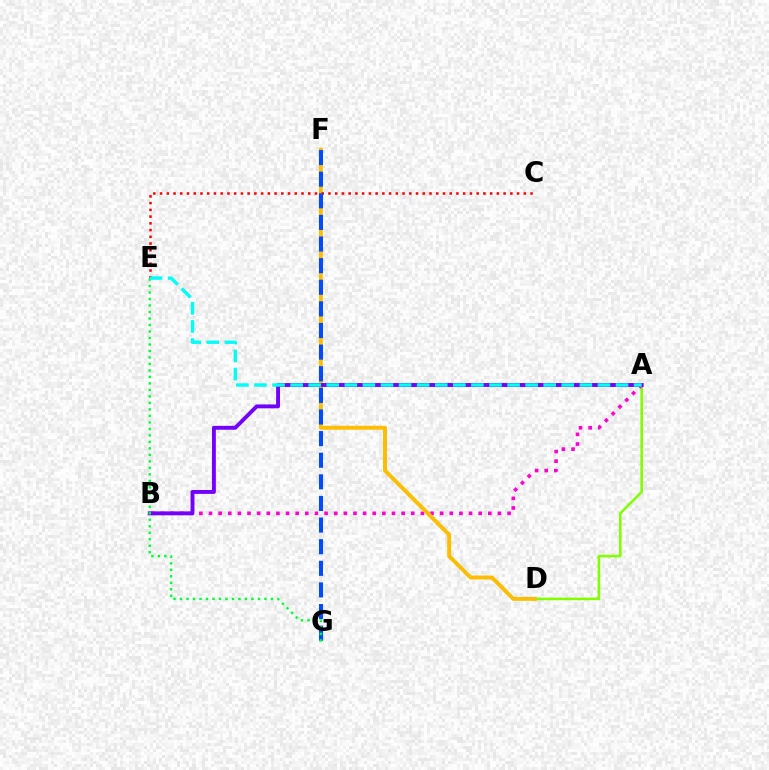{('A', 'D'): [{'color': '#84ff00', 'line_style': 'solid', 'thickness': 1.88}], ('A', 'B'): [{'color': '#ff00cf', 'line_style': 'dotted', 'thickness': 2.62}, {'color': '#7200ff', 'line_style': 'solid', 'thickness': 2.8}], ('D', 'F'): [{'color': '#ffbd00', 'line_style': 'solid', 'thickness': 2.84}], ('C', 'E'): [{'color': '#ff0000', 'line_style': 'dotted', 'thickness': 1.83}], ('F', 'G'): [{'color': '#004bff', 'line_style': 'dashed', 'thickness': 2.94}], ('E', 'G'): [{'color': '#00ff39', 'line_style': 'dotted', 'thickness': 1.76}], ('A', 'E'): [{'color': '#00fff6', 'line_style': 'dashed', 'thickness': 2.46}]}